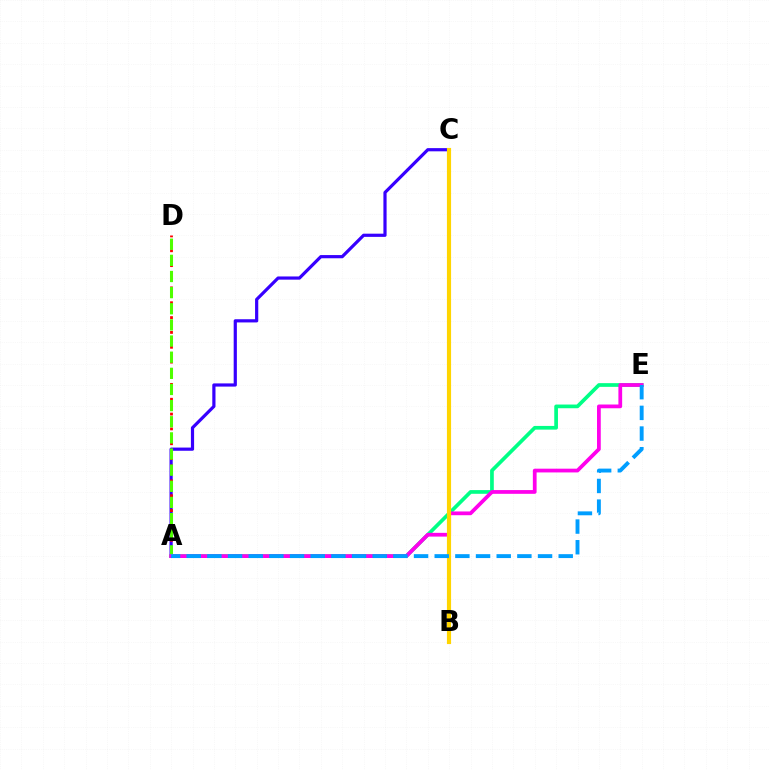{('A', 'C'): [{'color': '#3700ff', 'line_style': 'solid', 'thickness': 2.3}], ('A', 'E'): [{'color': '#00ff86', 'line_style': 'solid', 'thickness': 2.66}, {'color': '#ff00ed', 'line_style': 'solid', 'thickness': 2.7}, {'color': '#009eff', 'line_style': 'dashed', 'thickness': 2.81}], ('A', 'D'): [{'color': '#ff0000', 'line_style': 'dotted', 'thickness': 2.02}, {'color': '#4fff00', 'line_style': 'dashed', 'thickness': 2.19}], ('B', 'C'): [{'color': '#ffd500', 'line_style': 'solid', 'thickness': 2.99}]}